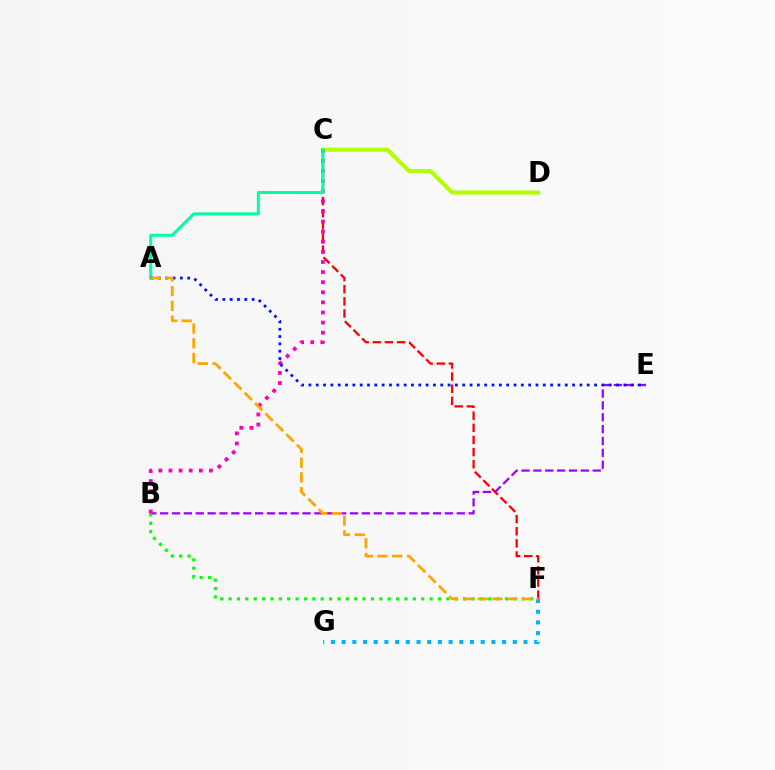{('C', 'F'): [{'color': '#ff0000', 'line_style': 'dashed', 'thickness': 1.65}], ('C', 'D'): [{'color': '#b3ff00', 'line_style': 'solid', 'thickness': 2.97}], ('B', 'E'): [{'color': '#9b00ff', 'line_style': 'dashed', 'thickness': 1.61}], ('B', 'F'): [{'color': '#08ff00', 'line_style': 'dotted', 'thickness': 2.28}], ('B', 'C'): [{'color': '#ff00bd', 'line_style': 'dotted', 'thickness': 2.75}], ('A', 'C'): [{'color': '#00ff9d', 'line_style': 'solid', 'thickness': 2.15}], ('A', 'E'): [{'color': '#0010ff', 'line_style': 'dotted', 'thickness': 1.99}], ('F', 'G'): [{'color': '#00b5ff', 'line_style': 'dotted', 'thickness': 2.91}], ('A', 'F'): [{'color': '#ffa500', 'line_style': 'dashed', 'thickness': 2.0}]}